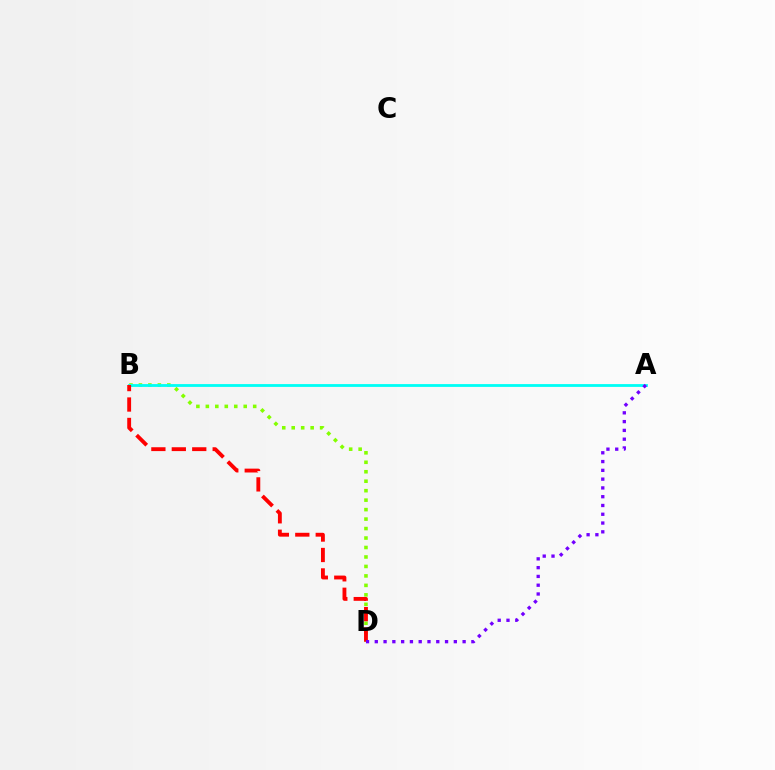{('B', 'D'): [{'color': '#84ff00', 'line_style': 'dotted', 'thickness': 2.57}, {'color': '#ff0000', 'line_style': 'dashed', 'thickness': 2.78}], ('A', 'B'): [{'color': '#00fff6', 'line_style': 'solid', 'thickness': 2.03}], ('A', 'D'): [{'color': '#7200ff', 'line_style': 'dotted', 'thickness': 2.39}]}